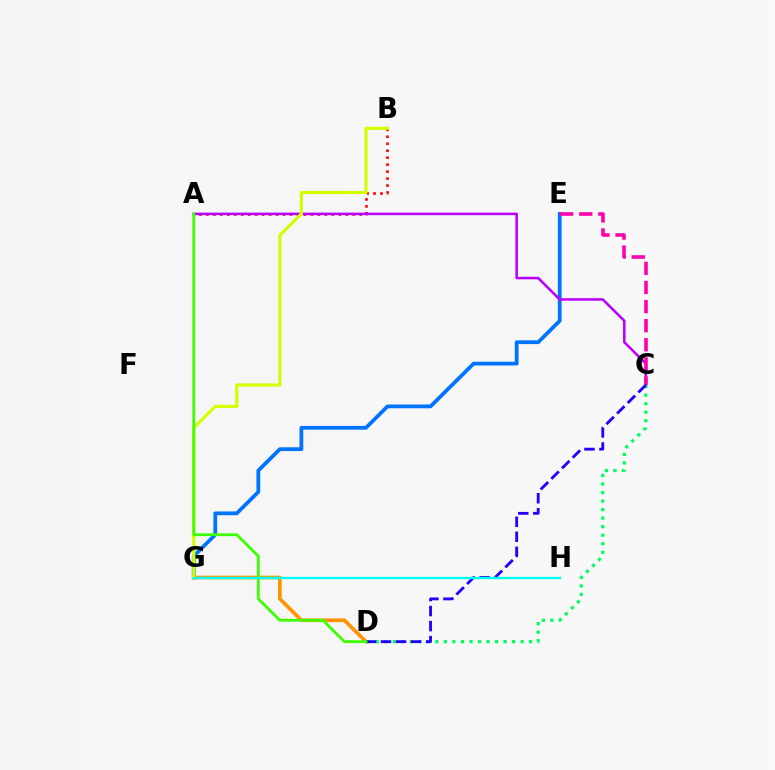{('E', 'G'): [{'color': '#0074ff', 'line_style': 'solid', 'thickness': 2.72}], ('A', 'B'): [{'color': '#ff0000', 'line_style': 'dotted', 'thickness': 1.89}], ('A', 'C'): [{'color': '#b900ff', 'line_style': 'solid', 'thickness': 1.84}], ('D', 'G'): [{'color': '#ff9400', 'line_style': 'solid', 'thickness': 2.64}], ('C', 'D'): [{'color': '#00ff5c', 'line_style': 'dotted', 'thickness': 2.32}, {'color': '#2500ff', 'line_style': 'dashed', 'thickness': 2.04}], ('B', 'G'): [{'color': '#d1ff00', 'line_style': 'solid', 'thickness': 2.27}], ('C', 'E'): [{'color': '#ff00ac', 'line_style': 'dashed', 'thickness': 2.6}], ('A', 'D'): [{'color': '#3dff00', 'line_style': 'solid', 'thickness': 2.01}], ('G', 'H'): [{'color': '#00fff6', 'line_style': 'solid', 'thickness': 1.7}]}